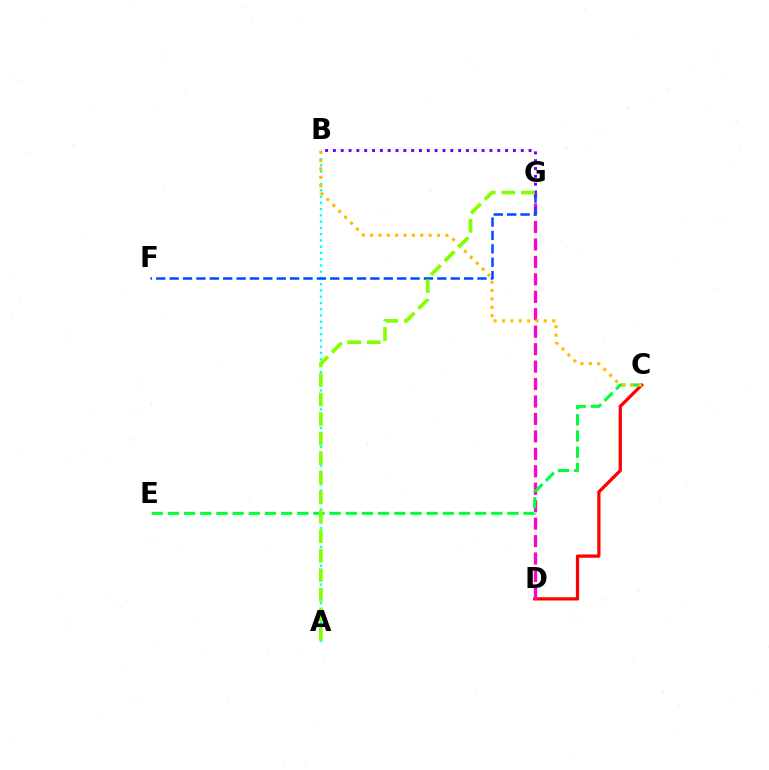{('C', 'D'): [{'color': '#ff0000', 'line_style': 'solid', 'thickness': 2.34}], ('D', 'G'): [{'color': '#ff00cf', 'line_style': 'dashed', 'thickness': 2.37}], ('A', 'B'): [{'color': '#00fff6', 'line_style': 'dotted', 'thickness': 1.7}], ('F', 'G'): [{'color': '#004bff', 'line_style': 'dashed', 'thickness': 1.82}], ('C', 'E'): [{'color': '#00ff39', 'line_style': 'dashed', 'thickness': 2.2}], ('B', 'C'): [{'color': '#ffbd00', 'line_style': 'dotted', 'thickness': 2.27}], ('B', 'G'): [{'color': '#7200ff', 'line_style': 'dotted', 'thickness': 2.13}], ('A', 'G'): [{'color': '#84ff00', 'line_style': 'dashed', 'thickness': 2.65}]}